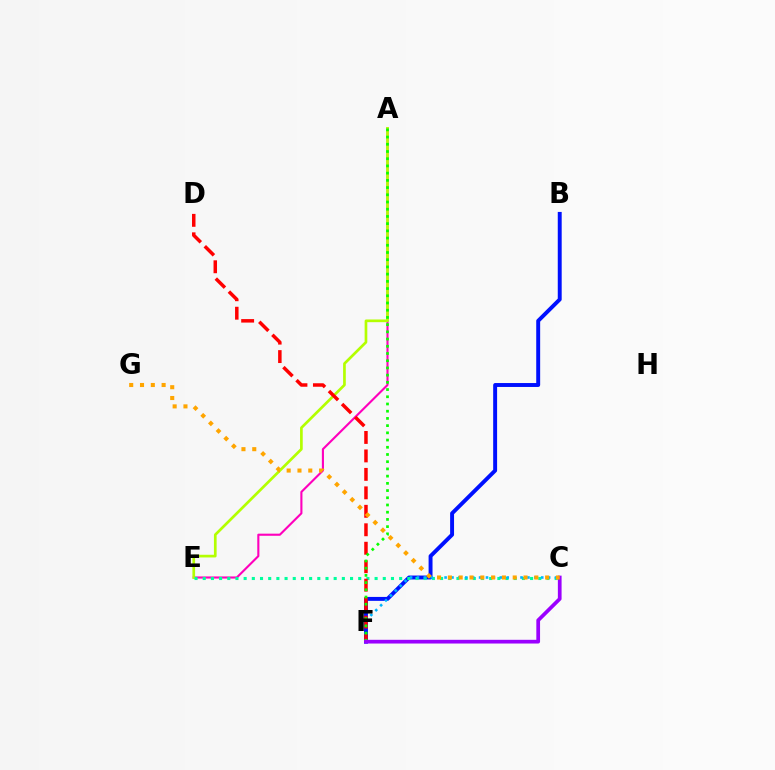{('A', 'E'): [{'color': '#ff00bd', 'line_style': 'solid', 'thickness': 1.52}, {'color': '#b3ff00', 'line_style': 'solid', 'thickness': 1.93}], ('B', 'F'): [{'color': '#0010ff', 'line_style': 'solid', 'thickness': 2.83}], ('C', 'E'): [{'color': '#00ff9d', 'line_style': 'dotted', 'thickness': 2.22}], ('C', 'F'): [{'color': '#00b5ff', 'line_style': 'dotted', 'thickness': 1.88}, {'color': '#9b00ff', 'line_style': 'solid', 'thickness': 2.68}], ('D', 'F'): [{'color': '#ff0000', 'line_style': 'dashed', 'thickness': 2.51}], ('A', 'F'): [{'color': '#08ff00', 'line_style': 'dotted', 'thickness': 1.96}], ('C', 'G'): [{'color': '#ffa500', 'line_style': 'dotted', 'thickness': 2.94}]}